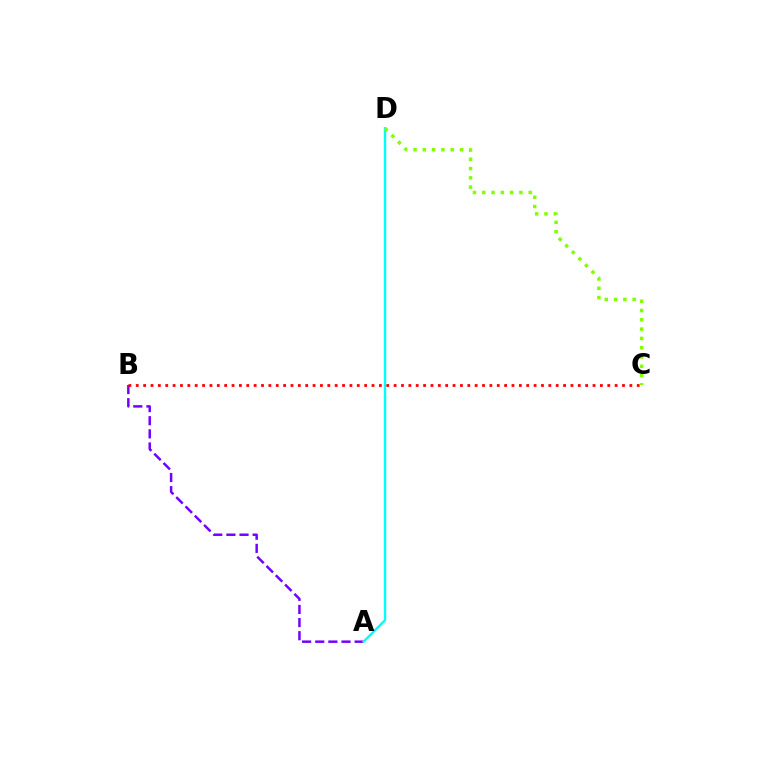{('A', 'B'): [{'color': '#7200ff', 'line_style': 'dashed', 'thickness': 1.78}], ('A', 'D'): [{'color': '#00fff6', 'line_style': 'solid', 'thickness': 1.72}], ('C', 'D'): [{'color': '#84ff00', 'line_style': 'dotted', 'thickness': 2.52}], ('B', 'C'): [{'color': '#ff0000', 'line_style': 'dotted', 'thickness': 2.0}]}